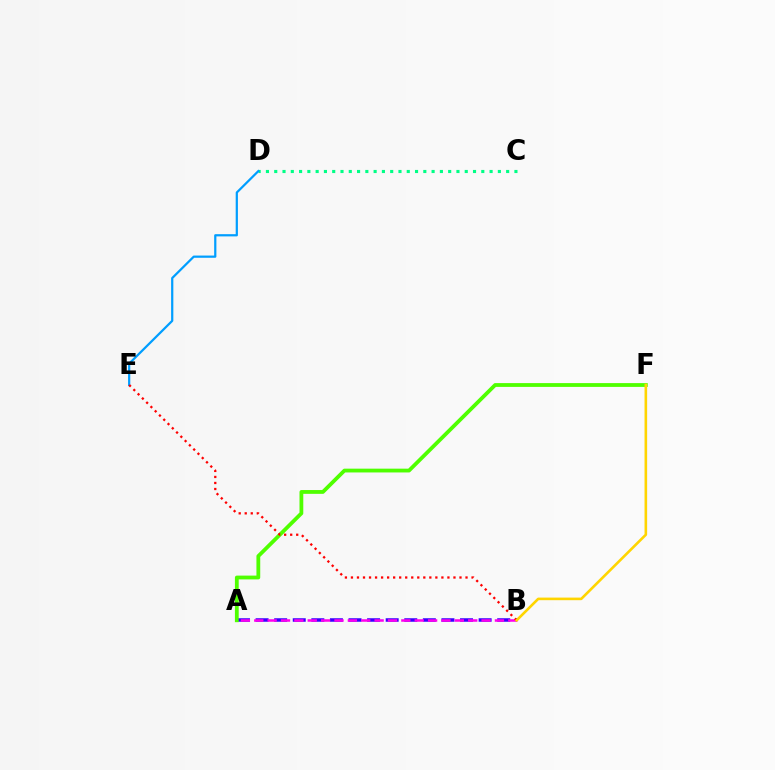{('A', 'B'): [{'color': '#3700ff', 'line_style': 'dashed', 'thickness': 2.52}, {'color': '#ff00ed', 'line_style': 'dashed', 'thickness': 1.82}], ('A', 'F'): [{'color': '#4fff00', 'line_style': 'solid', 'thickness': 2.73}], ('C', 'D'): [{'color': '#00ff86', 'line_style': 'dotted', 'thickness': 2.25}], ('D', 'E'): [{'color': '#009eff', 'line_style': 'solid', 'thickness': 1.6}], ('B', 'E'): [{'color': '#ff0000', 'line_style': 'dotted', 'thickness': 1.64}], ('B', 'F'): [{'color': '#ffd500', 'line_style': 'solid', 'thickness': 1.88}]}